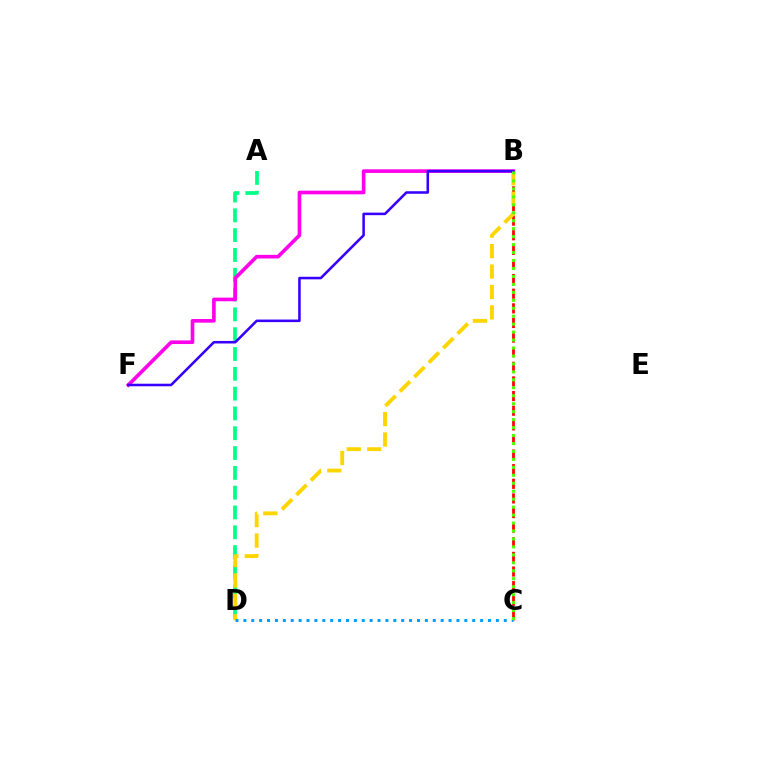{('B', 'C'): [{'color': '#ff0000', 'line_style': 'dashed', 'thickness': 1.99}, {'color': '#4fff00', 'line_style': 'dotted', 'thickness': 2.16}], ('A', 'D'): [{'color': '#00ff86', 'line_style': 'dashed', 'thickness': 2.69}], ('B', 'D'): [{'color': '#ffd500', 'line_style': 'dashed', 'thickness': 2.78}], ('B', 'F'): [{'color': '#ff00ed', 'line_style': 'solid', 'thickness': 2.61}, {'color': '#3700ff', 'line_style': 'solid', 'thickness': 1.84}], ('C', 'D'): [{'color': '#009eff', 'line_style': 'dotted', 'thickness': 2.14}]}